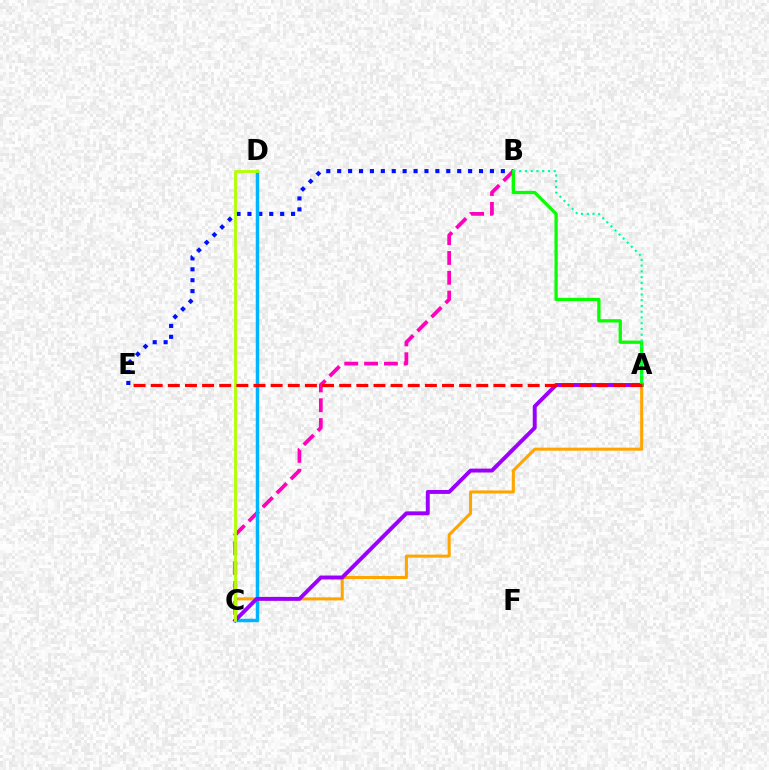{('B', 'C'): [{'color': '#ff00bd', 'line_style': 'dashed', 'thickness': 2.69}], ('B', 'E'): [{'color': '#0010ff', 'line_style': 'dotted', 'thickness': 2.96}], ('C', 'D'): [{'color': '#00b5ff', 'line_style': 'solid', 'thickness': 2.51}, {'color': '#b3ff00', 'line_style': 'solid', 'thickness': 2.04}], ('A', 'C'): [{'color': '#ffa500', 'line_style': 'solid', 'thickness': 2.19}, {'color': '#9b00ff', 'line_style': 'solid', 'thickness': 2.82}], ('A', 'B'): [{'color': '#08ff00', 'line_style': 'solid', 'thickness': 2.37}, {'color': '#00ff9d', 'line_style': 'dotted', 'thickness': 1.56}], ('A', 'E'): [{'color': '#ff0000', 'line_style': 'dashed', 'thickness': 2.33}]}